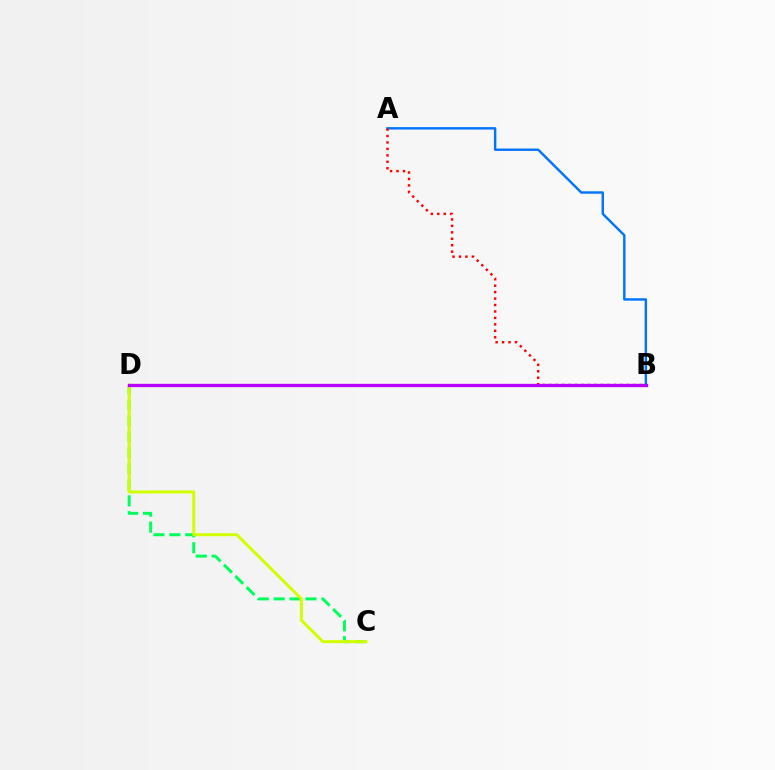{('A', 'B'): [{'color': '#0074ff', 'line_style': 'solid', 'thickness': 1.74}, {'color': '#ff0000', 'line_style': 'dotted', 'thickness': 1.75}], ('C', 'D'): [{'color': '#00ff5c', 'line_style': 'dashed', 'thickness': 2.16}, {'color': '#d1ff00', 'line_style': 'solid', 'thickness': 2.16}], ('B', 'D'): [{'color': '#b900ff', 'line_style': 'solid', 'thickness': 2.39}]}